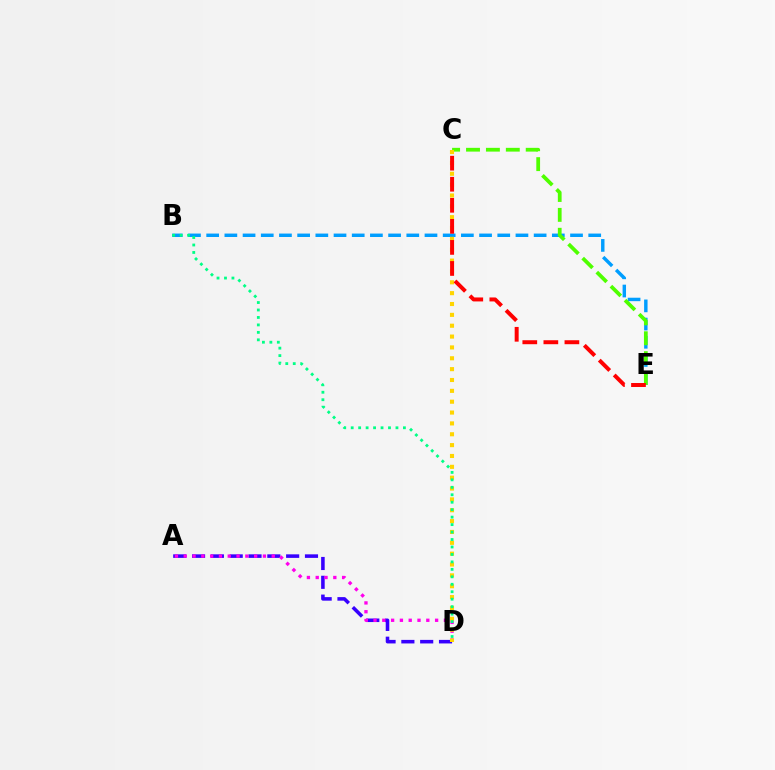{('B', 'E'): [{'color': '#009eff', 'line_style': 'dashed', 'thickness': 2.47}], ('A', 'D'): [{'color': '#3700ff', 'line_style': 'dashed', 'thickness': 2.56}, {'color': '#ff00ed', 'line_style': 'dotted', 'thickness': 2.39}], ('C', 'E'): [{'color': '#4fff00', 'line_style': 'dashed', 'thickness': 2.7}, {'color': '#ff0000', 'line_style': 'dashed', 'thickness': 2.86}], ('C', 'D'): [{'color': '#ffd500', 'line_style': 'dotted', 'thickness': 2.95}], ('B', 'D'): [{'color': '#00ff86', 'line_style': 'dotted', 'thickness': 2.03}]}